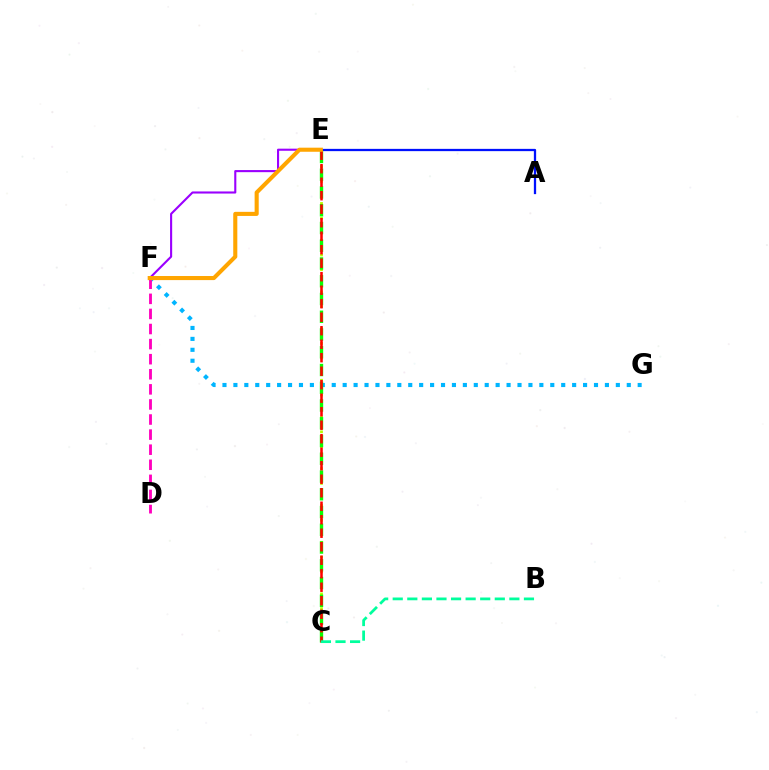{('F', 'G'): [{'color': '#00b5ff', 'line_style': 'dotted', 'thickness': 2.97}], ('D', 'F'): [{'color': '#ff00bd', 'line_style': 'dashed', 'thickness': 2.05}], ('C', 'E'): [{'color': '#b3ff00', 'line_style': 'dotted', 'thickness': 2.0}, {'color': '#08ff00', 'line_style': 'dashed', 'thickness': 2.41}, {'color': '#ff0000', 'line_style': 'dashed', 'thickness': 1.83}], ('E', 'F'): [{'color': '#9b00ff', 'line_style': 'solid', 'thickness': 1.52}, {'color': '#ffa500', 'line_style': 'solid', 'thickness': 2.94}], ('A', 'E'): [{'color': '#0010ff', 'line_style': 'solid', 'thickness': 1.64}], ('B', 'C'): [{'color': '#00ff9d', 'line_style': 'dashed', 'thickness': 1.98}]}